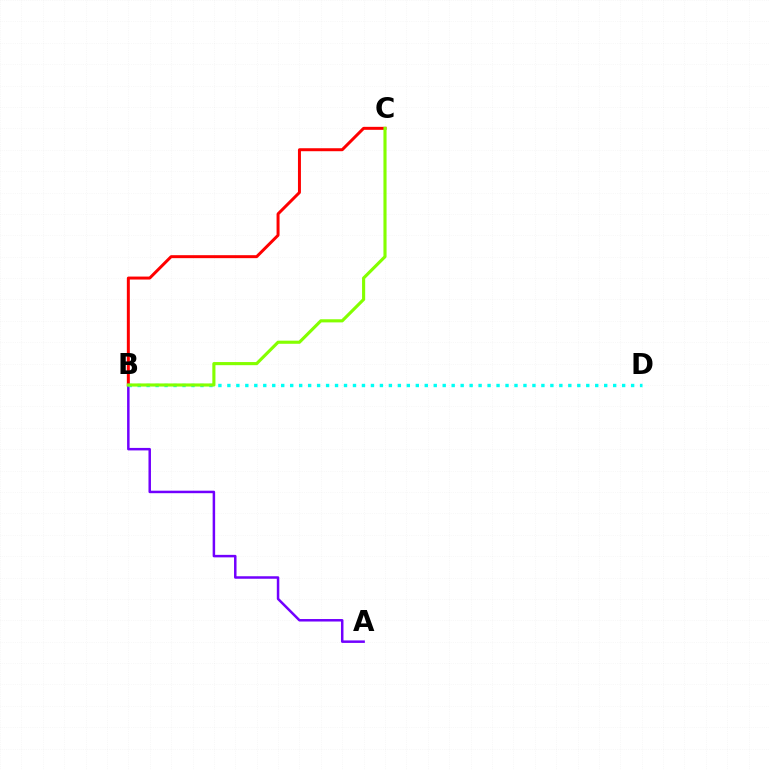{('B', 'C'): [{'color': '#ff0000', 'line_style': 'solid', 'thickness': 2.14}, {'color': '#84ff00', 'line_style': 'solid', 'thickness': 2.25}], ('A', 'B'): [{'color': '#7200ff', 'line_style': 'solid', 'thickness': 1.8}], ('B', 'D'): [{'color': '#00fff6', 'line_style': 'dotted', 'thickness': 2.44}]}